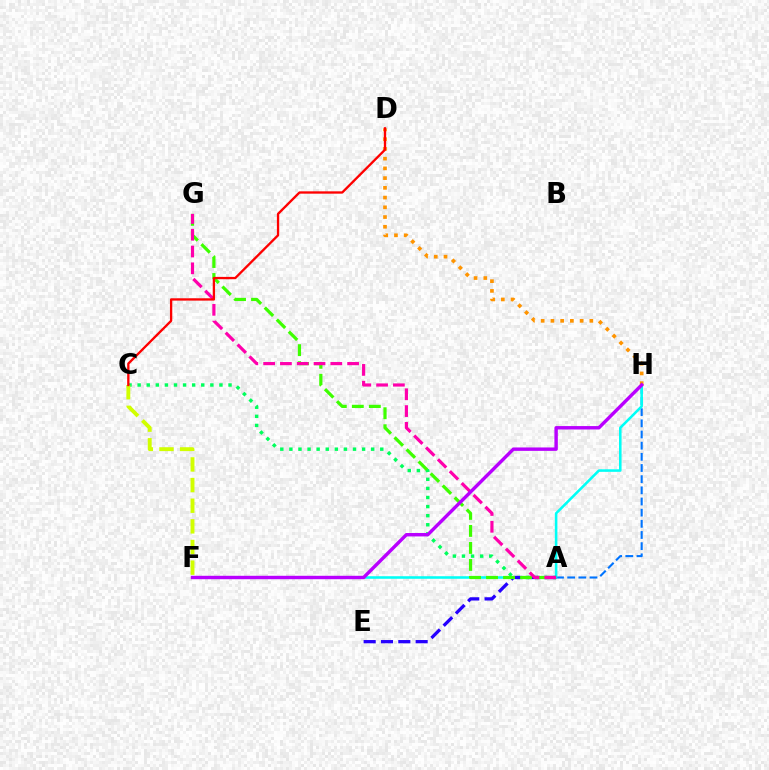{('A', 'H'): [{'color': '#0074ff', 'line_style': 'dashed', 'thickness': 1.52}], ('A', 'C'): [{'color': '#00ff5c', 'line_style': 'dotted', 'thickness': 2.47}], ('F', 'H'): [{'color': '#00fff6', 'line_style': 'solid', 'thickness': 1.84}, {'color': '#b900ff', 'line_style': 'solid', 'thickness': 2.46}], ('D', 'H'): [{'color': '#ff9400', 'line_style': 'dotted', 'thickness': 2.64}], ('A', 'E'): [{'color': '#2500ff', 'line_style': 'dashed', 'thickness': 2.35}], ('A', 'G'): [{'color': '#3dff00', 'line_style': 'dashed', 'thickness': 2.31}, {'color': '#ff00ac', 'line_style': 'dashed', 'thickness': 2.28}], ('C', 'F'): [{'color': '#d1ff00', 'line_style': 'dashed', 'thickness': 2.8}], ('C', 'D'): [{'color': '#ff0000', 'line_style': 'solid', 'thickness': 1.67}]}